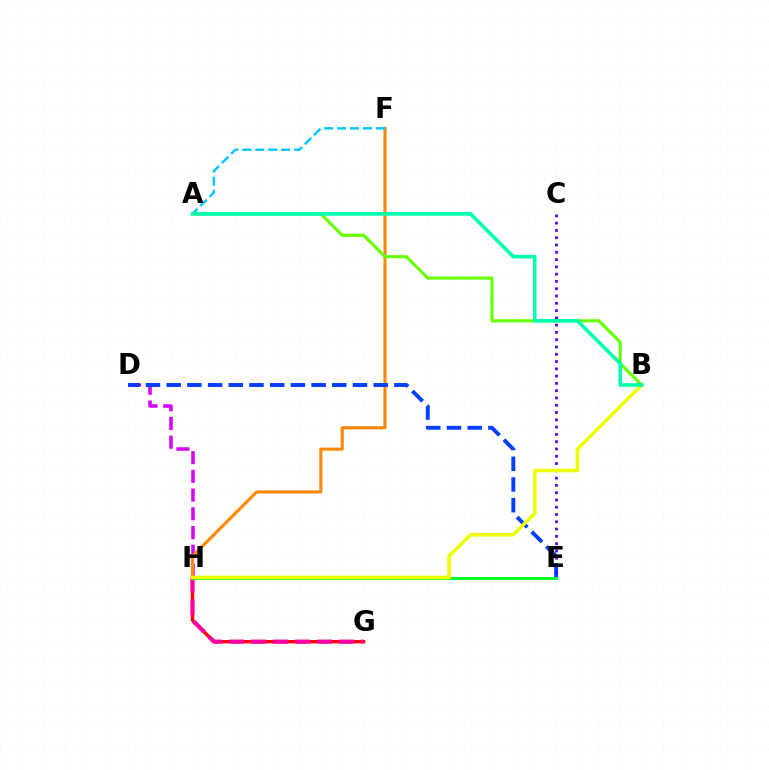{('D', 'H'): [{'color': '#d600ff', 'line_style': 'dashed', 'thickness': 2.54}], ('F', 'H'): [{'color': '#ff8800', 'line_style': 'solid', 'thickness': 2.23}], ('A', 'F'): [{'color': '#00c7ff', 'line_style': 'dashed', 'thickness': 1.76}], ('G', 'H'): [{'color': '#ff0000', 'line_style': 'solid', 'thickness': 2.42}, {'color': '#ff00a0', 'line_style': 'dashed', 'thickness': 2.99}], ('D', 'E'): [{'color': '#003fff', 'line_style': 'dashed', 'thickness': 2.81}], ('C', 'E'): [{'color': '#4f00ff', 'line_style': 'dotted', 'thickness': 1.98}], ('E', 'H'): [{'color': '#00ff27', 'line_style': 'solid', 'thickness': 2.08}], ('B', 'H'): [{'color': '#eeff00', 'line_style': 'solid', 'thickness': 2.61}], ('A', 'B'): [{'color': '#66ff00', 'line_style': 'solid', 'thickness': 2.24}, {'color': '#00ffaf', 'line_style': 'solid', 'thickness': 2.6}]}